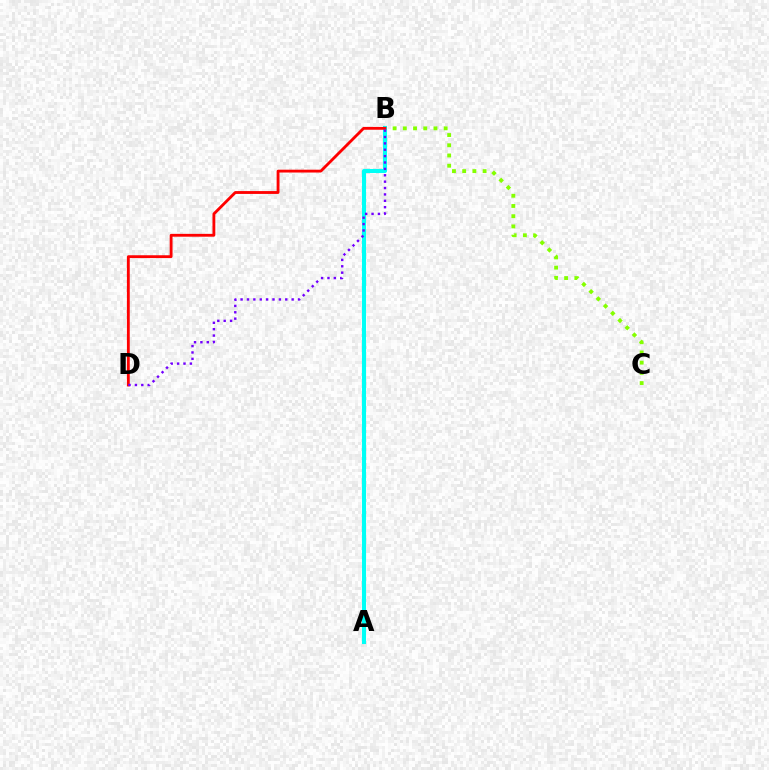{('B', 'C'): [{'color': '#84ff00', 'line_style': 'dotted', 'thickness': 2.77}], ('A', 'B'): [{'color': '#00fff6', 'line_style': 'solid', 'thickness': 2.93}], ('B', 'D'): [{'color': '#ff0000', 'line_style': 'solid', 'thickness': 2.04}, {'color': '#7200ff', 'line_style': 'dotted', 'thickness': 1.73}]}